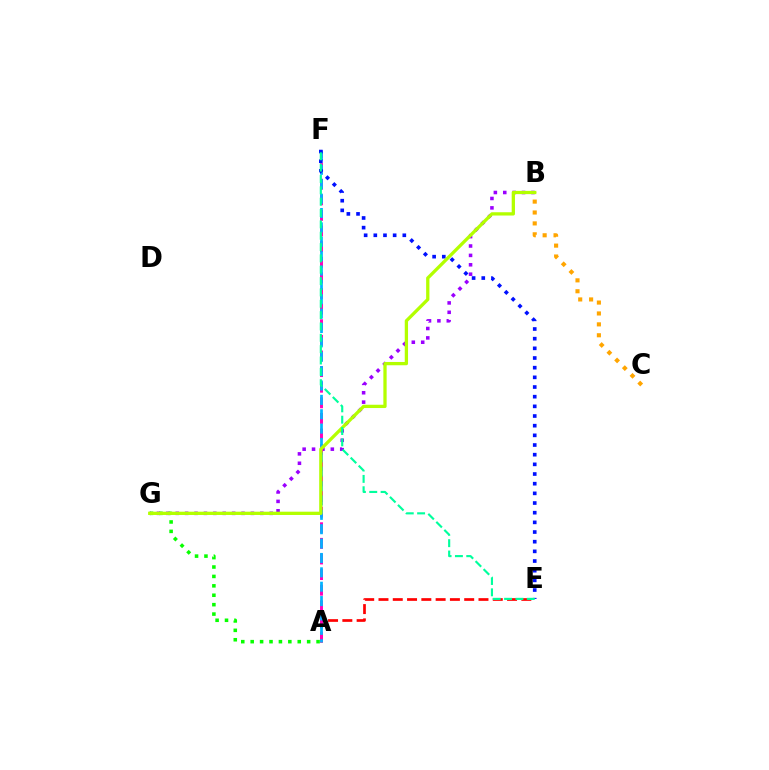{('B', 'G'): [{'color': '#9b00ff', 'line_style': 'dotted', 'thickness': 2.55}, {'color': '#b3ff00', 'line_style': 'solid', 'thickness': 2.36}], ('A', 'E'): [{'color': '#ff0000', 'line_style': 'dashed', 'thickness': 1.94}], ('A', 'G'): [{'color': '#08ff00', 'line_style': 'dotted', 'thickness': 2.56}], ('B', 'C'): [{'color': '#ffa500', 'line_style': 'dotted', 'thickness': 2.96}], ('A', 'F'): [{'color': '#ff00bd', 'line_style': 'dashed', 'thickness': 2.12}, {'color': '#00b5ff', 'line_style': 'dashed', 'thickness': 1.95}], ('E', 'F'): [{'color': '#0010ff', 'line_style': 'dotted', 'thickness': 2.63}, {'color': '#00ff9d', 'line_style': 'dashed', 'thickness': 1.54}]}